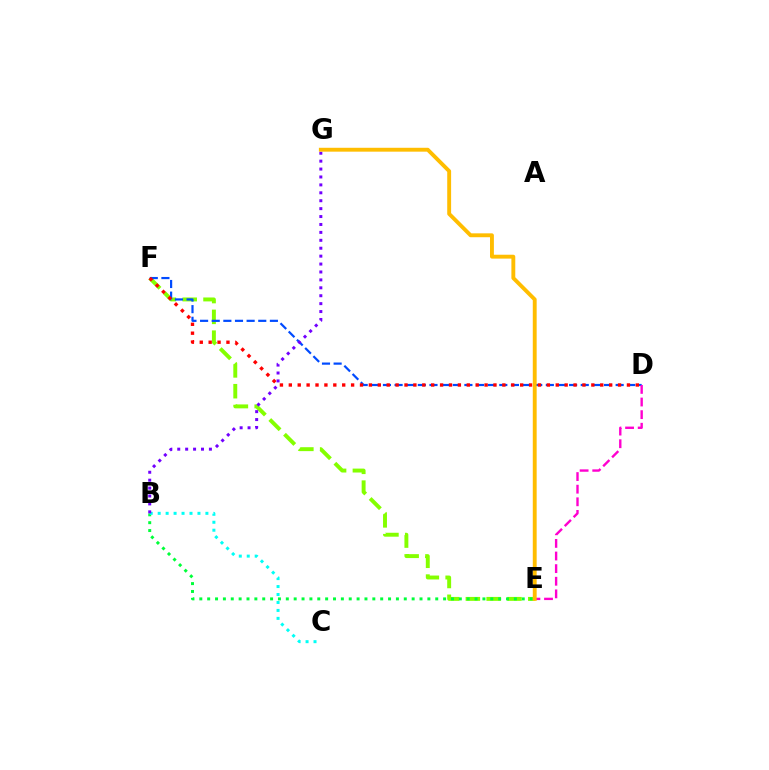{('E', 'F'): [{'color': '#84ff00', 'line_style': 'dashed', 'thickness': 2.83}], ('B', 'E'): [{'color': '#00ff39', 'line_style': 'dotted', 'thickness': 2.14}], ('D', 'F'): [{'color': '#004bff', 'line_style': 'dashed', 'thickness': 1.58}, {'color': '#ff0000', 'line_style': 'dotted', 'thickness': 2.42}], ('B', 'C'): [{'color': '#00fff6', 'line_style': 'dotted', 'thickness': 2.16}], ('B', 'G'): [{'color': '#7200ff', 'line_style': 'dotted', 'thickness': 2.15}], ('D', 'E'): [{'color': '#ff00cf', 'line_style': 'dashed', 'thickness': 1.71}], ('E', 'G'): [{'color': '#ffbd00', 'line_style': 'solid', 'thickness': 2.8}]}